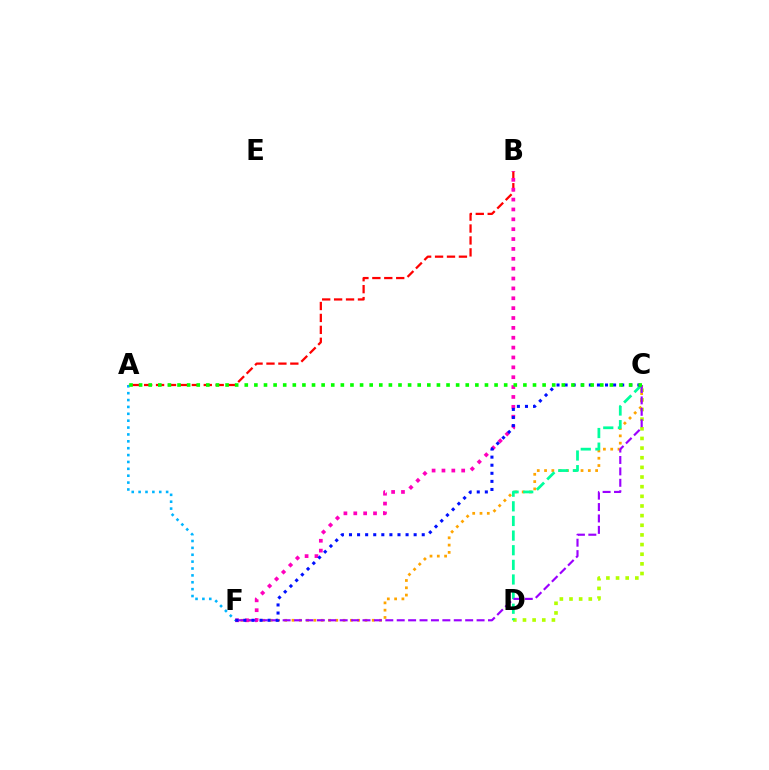{('C', 'D'): [{'color': '#b3ff00', 'line_style': 'dotted', 'thickness': 2.62}, {'color': '#00ff9d', 'line_style': 'dashed', 'thickness': 1.99}], ('C', 'F'): [{'color': '#ffa500', 'line_style': 'dotted', 'thickness': 1.98}, {'color': '#9b00ff', 'line_style': 'dashed', 'thickness': 1.55}, {'color': '#0010ff', 'line_style': 'dotted', 'thickness': 2.2}], ('A', 'B'): [{'color': '#ff0000', 'line_style': 'dashed', 'thickness': 1.62}], ('A', 'F'): [{'color': '#00b5ff', 'line_style': 'dotted', 'thickness': 1.87}], ('B', 'F'): [{'color': '#ff00bd', 'line_style': 'dotted', 'thickness': 2.68}], ('A', 'C'): [{'color': '#08ff00', 'line_style': 'dotted', 'thickness': 2.61}]}